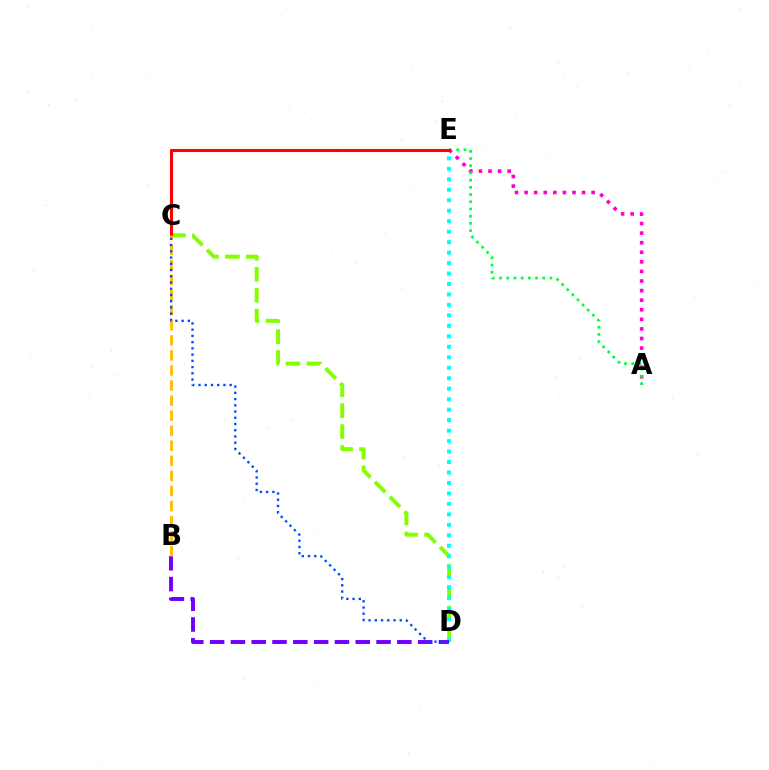{('C', 'D'): [{'color': '#84ff00', 'line_style': 'dashed', 'thickness': 2.84}, {'color': '#004bff', 'line_style': 'dotted', 'thickness': 1.69}], ('A', 'E'): [{'color': '#ff00cf', 'line_style': 'dotted', 'thickness': 2.6}, {'color': '#00ff39', 'line_style': 'dotted', 'thickness': 1.96}], ('D', 'E'): [{'color': '#00fff6', 'line_style': 'dotted', 'thickness': 2.85}], ('C', 'E'): [{'color': '#ff0000', 'line_style': 'solid', 'thickness': 2.21}], ('B', 'D'): [{'color': '#7200ff', 'line_style': 'dashed', 'thickness': 2.83}], ('B', 'C'): [{'color': '#ffbd00', 'line_style': 'dashed', 'thickness': 2.05}]}